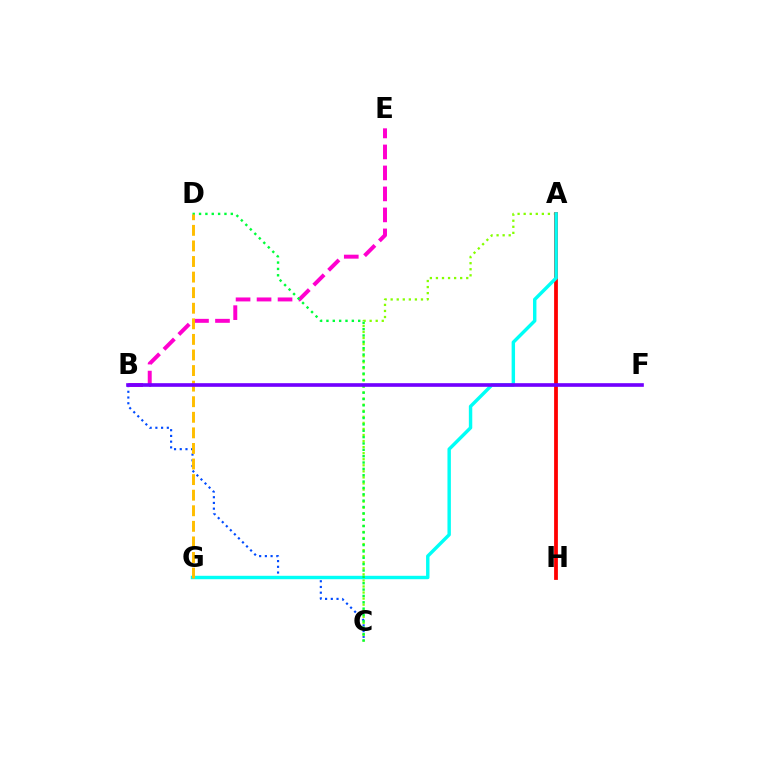{('B', 'C'): [{'color': '#004bff', 'line_style': 'dotted', 'thickness': 1.55}], ('B', 'E'): [{'color': '#ff00cf', 'line_style': 'dashed', 'thickness': 2.85}], ('A', 'C'): [{'color': '#84ff00', 'line_style': 'dotted', 'thickness': 1.65}], ('A', 'H'): [{'color': '#ff0000', 'line_style': 'solid', 'thickness': 2.72}], ('A', 'G'): [{'color': '#00fff6', 'line_style': 'solid', 'thickness': 2.46}], ('C', 'D'): [{'color': '#00ff39', 'line_style': 'dotted', 'thickness': 1.73}], ('D', 'G'): [{'color': '#ffbd00', 'line_style': 'dashed', 'thickness': 2.12}], ('B', 'F'): [{'color': '#7200ff', 'line_style': 'solid', 'thickness': 2.62}]}